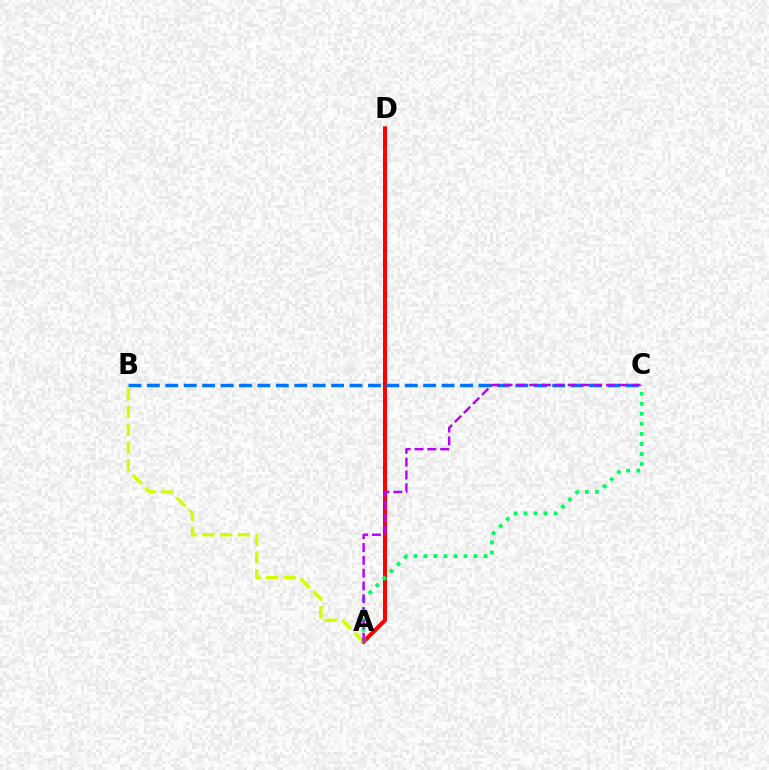{('A', 'D'): [{'color': '#ff0000', 'line_style': 'solid', 'thickness': 2.91}], ('A', 'B'): [{'color': '#d1ff00', 'line_style': 'dashed', 'thickness': 2.41}], ('A', 'C'): [{'color': '#00ff5c', 'line_style': 'dotted', 'thickness': 2.73}, {'color': '#b900ff', 'line_style': 'dashed', 'thickness': 1.74}], ('B', 'C'): [{'color': '#0074ff', 'line_style': 'dashed', 'thickness': 2.5}]}